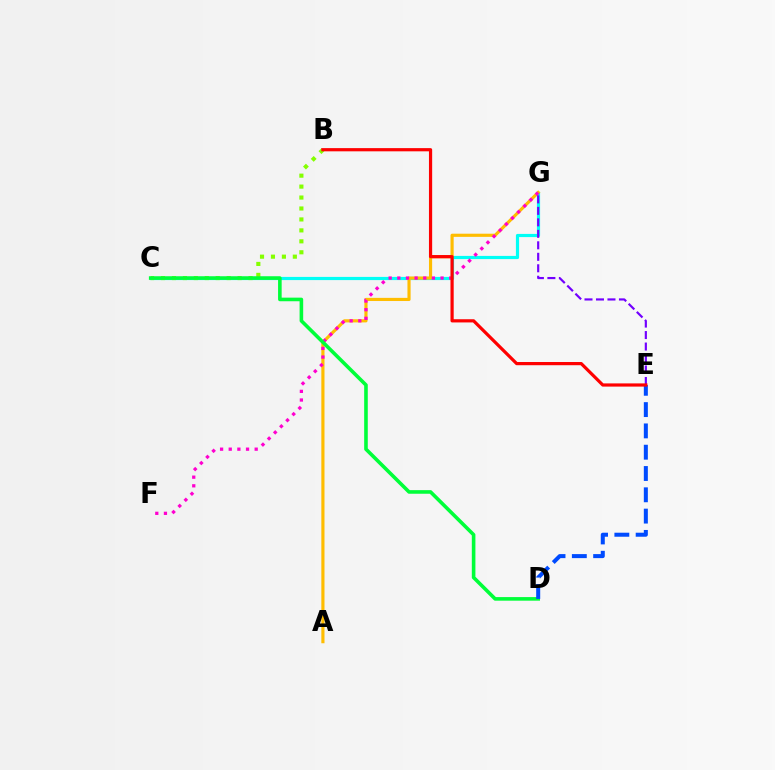{('C', 'G'): [{'color': '#00fff6', 'line_style': 'solid', 'thickness': 2.29}], ('A', 'G'): [{'color': '#ffbd00', 'line_style': 'solid', 'thickness': 2.27}], ('F', 'G'): [{'color': '#ff00cf', 'line_style': 'dotted', 'thickness': 2.35}], ('E', 'G'): [{'color': '#7200ff', 'line_style': 'dashed', 'thickness': 1.56}], ('B', 'C'): [{'color': '#84ff00', 'line_style': 'dotted', 'thickness': 2.97}], ('C', 'D'): [{'color': '#00ff39', 'line_style': 'solid', 'thickness': 2.59}], ('D', 'E'): [{'color': '#004bff', 'line_style': 'dashed', 'thickness': 2.89}], ('B', 'E'): [{'color': '#ff0000', 'line_style': 'solid', 'thickness': 2.3}]}